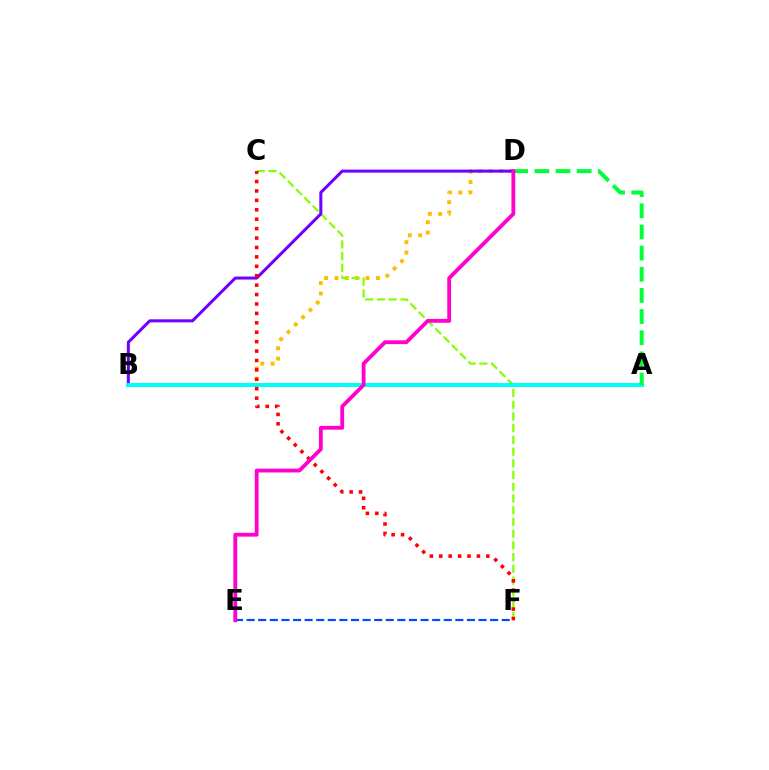{('B', 'D'): [{'color': '#ffbd00', 'line_style': 'dotted', 'thickness': 2.81}, {'color': '#7200ff', 'line_style': 'solid', 'thickness': 2.18}], ('C', 'F'): [{'color': '#84ff00', 'line_style': 'dashed', 'thickness': 1.59}, {'color': '#ff0000', 'line_style': 'dotted', 'thickness': 2.56}], ('E', 'F'): [{'color': '#004bff', 'line_style': 'dashed', 'thickness': 1.58}], ('A', 'B'): [{'color': '#00fff6', 'line_style': 'solid', 'thickness': 2.86}], ('A', 'D'): [{'color': '#00ff39', 'line_style': 'dashed', 'thickness': 2.87}], ('D', 'E'): [{'color': '#ff00cf', 'line_style': 'solid', 'thickness': 2.75}]}